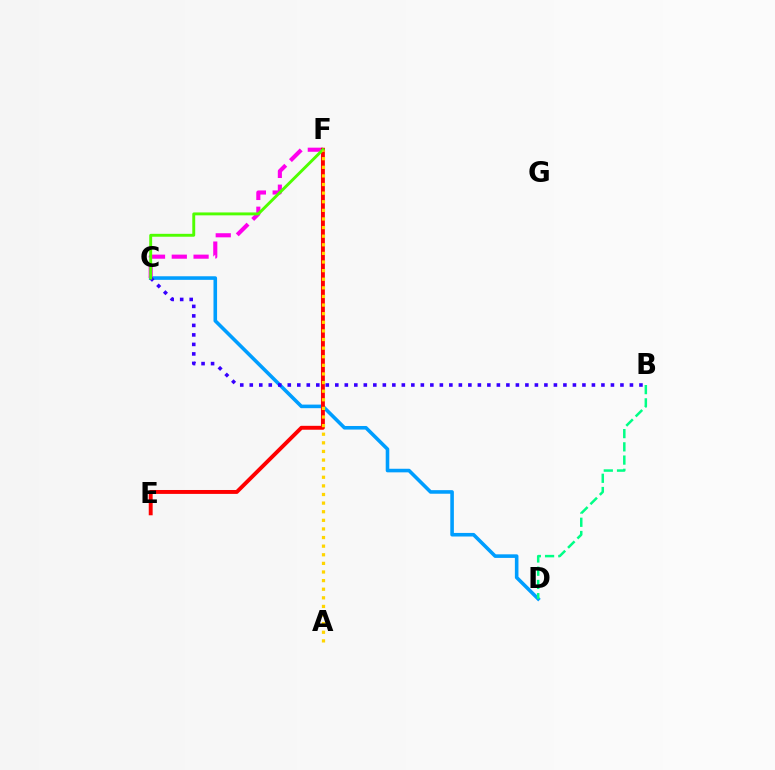{('C', 'D'): [{'color': '#009eff', 'line_style': 'solid', 'thickness': 2.58}], ('B', 'D'): [{'color': '#00ff86', 'line_style': 'dashed', 'thickness': 1.8}], ('C', 'F'): [{'color': '#ff00ed', 'line_style': 'dashed', 'thickness': 2.96}, {'color': '#4fff00', 'line_style': 'solid', 'thickness': 2.09}], ('E', 'F'): [{'color': '#ff0000', 'line_style': 'solid', 'thickness': 2.81}], ('B', 'C'): [{'color': '#3700ff', 'line_style': 'dotted', 'thickness': 2.58}], ('A', 'F'): [{'color': '#ffd500', 'line_style': 'dotted', 'thickness': 2.34}]}